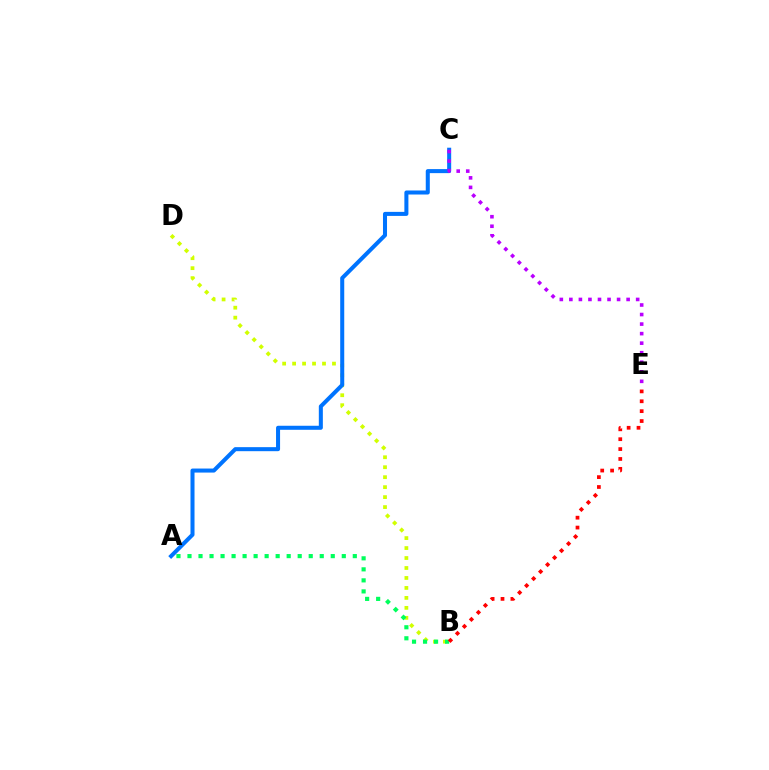{('B', 'D'): [{'color': '#d1ff00', 'line_style': 'dotted', 'thickness': 2.71}], ('A', 'C'): [{'color': '#0074ff', 'line_style': 'solid', 'thickness': 2.9}], ('A', 'B'): [{'color': '#00ff5c', 'line_style': 'dotted', 'thickness': 2.99}], ('B', 'E'): [{'color': '#ff0000', 'line_style': 'dotted', 'thickness': 2.69}], ('C', 'E'): [{'color': '#b900ff', 'line_style': 'dotted', 'thickness': 2.59}]}